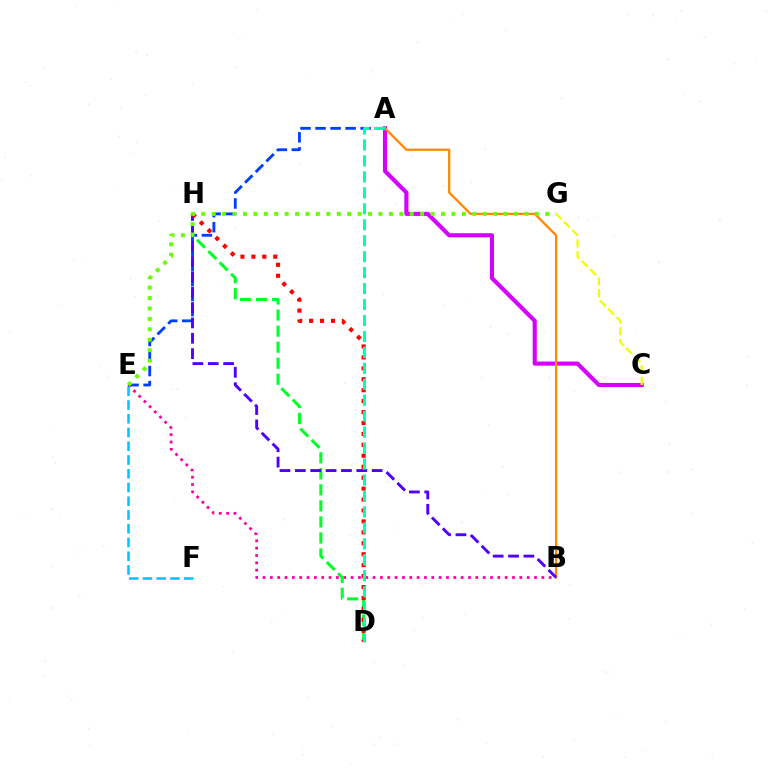{('A', 'C'): [{'color': '#d600ff', 'line_style': 'solid', 'thickness': 2.97}], ('B', 'E'): [{'color': '#ff00a0', 'line_style': 'dotted', 'thickness': 1.99}], ('A', 'B'): [{'color': '#ff8800', 'line_style': 'solid', 'thickness': 1.64}], ('D', 'H'): [{'color': '#00ff27', 'line_style': 'dashed', 'thickness': 2.18}, {'color': '#ff0000', 'line_style': 'dotted', 'thickness': 2.97}], ('A', 'E'): [{'color': '#003fff', 'line_style': 'dashed', 'thickness': 2.04}], ('E', 'F'): [{'color': '#00c7ff', 'line_style': 'dashed', 'thickness': 1.87}], ('B', 'H'): [{'color': '#4f00ff', 'line_style': 'dashed', 'thickness': 2.09}], ('E', 'G'): [{'color': '#66ff00', 'line_style': 'dotted', 'thickness': 2.83}], ('A', 'D'): [{'color': '#00ffaf', 'line_style': 'dashed', 'thickness': 2.17}], ('C', 'G'): [{'color': '#eeff00', 'line_style': 'dashed', 'thickness': 1.59}]}